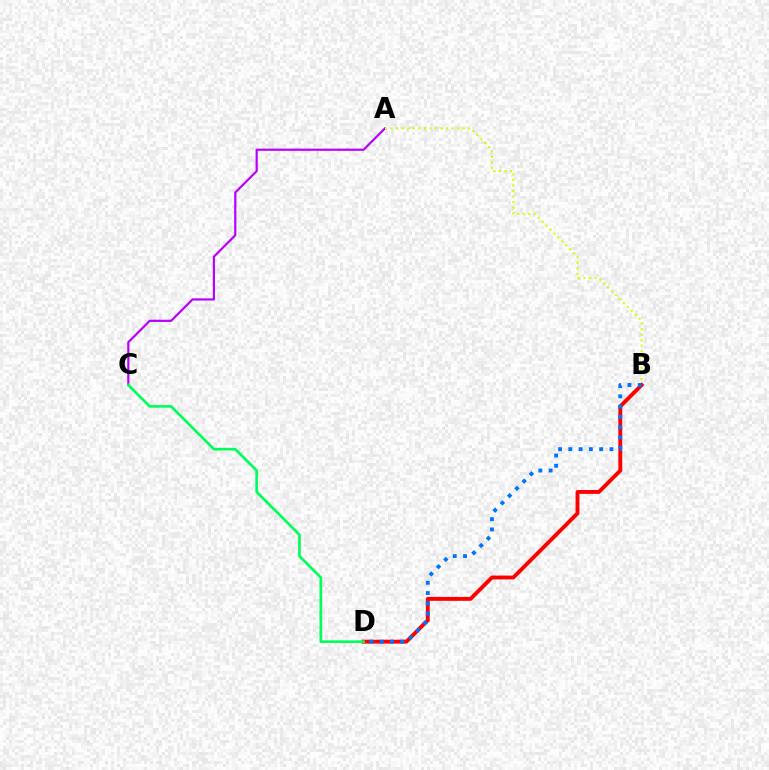{('A', 'C'): [{'color': '#b900ff', 'line_style': 'solid', 'thickness': 1.58}], ('A', 'B'): [{'color': '#d1ff00', 'line_style': 'dotted', 'thickness': 1.51}], ('B', 'D'): [{'color': '#ff0000', 'line_style': 'solid', 'thickness': 2.8}, {'color': '#0074ff', 'line_style': 'dotted', 'thickness': 2.79}], ('C', 'D'): [{'color': '#00ff5c', 'line_style': 'solid', 'thickness': 1.92}]}